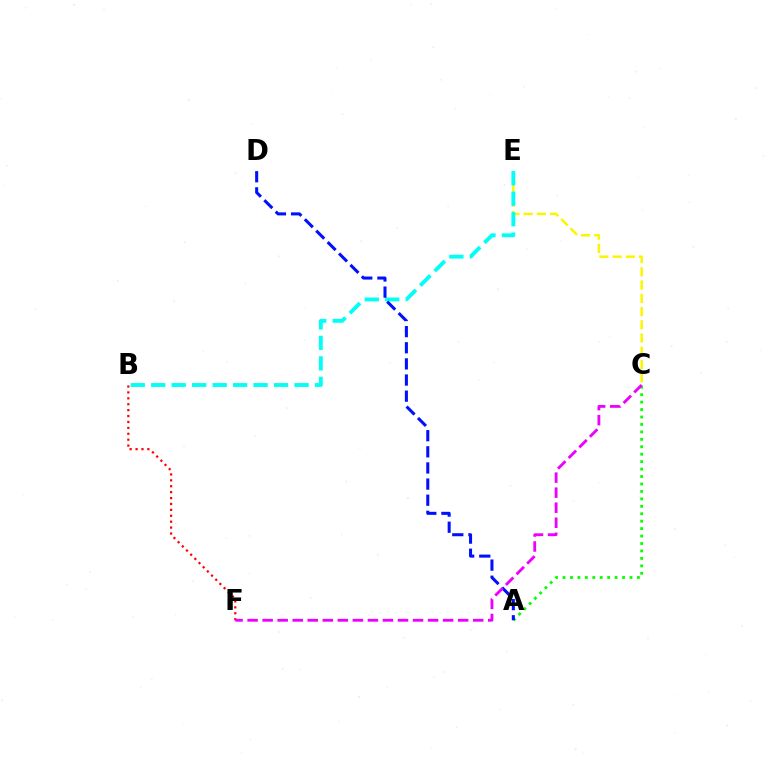{('C', 'E'): [{'color': '#fcf500', 'line_style': 'dashed', 'thickness': 1.8}], ('B', 'E'): [{'color': '#00fff6', 'line_style': 'dashed', 'thickness': 2.78}], ('B', 'F'): [{'color': '#ff0000', 'line_style': 'dotted', 'thickness': 1.61}], ('A', 'C'): [{'color': '#08ff00', 'line_style': 'dotted', 'thickness': 2.02}], ('A', 'D'): [{'color': '#0010ff', 'line_style': 'dashed', 'thickness': 2.19}], ('C', 'F'): [{'color': '#ee00ff', 'line_style': 'dashed', 'thickness': 2.04}]}